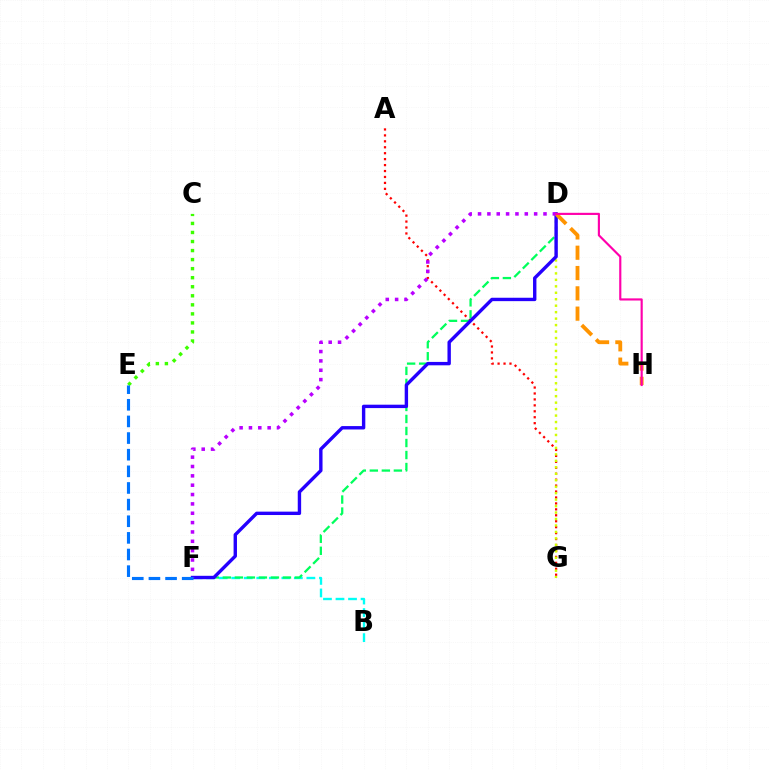{('A', 'G'): [{'color': '#ff0000', 'line_style': 'dotted', 'thickness': 1.61}], ('B', 'F'): [{'color': '#00fff6', 'line_style': 'dashed', 'thickness': 1.7}], ('D', 'G'): [{'color': '#d1ff00', 'line_style': 'dotted', 'thickness': 1.76}], ('D', 'F'): [{'color': '#00ff5c', 'line_style': 'dashed', 'thickness': 1.63}, {'color': '#2500ff', 'line_style': 'solid', 'thickness': 2.44}, {'color': '#b900ff', 'line_style': 'dotted', 'thickness': 2.54}], ('C', 'E'): [{'color': '#3dff00', 'line_style': 'dotted', 'thickness': 2.46}], ('D', 'H'): [{'color': '#ff9400', 'line_style': 'dashed', 'thickness': 2.76}, {'color': '#ff00ac', 'line_style': 'solid', 'thickness': 1.55}], ('E', 'F'): [{'color': '#0074ff', 'line_style': 'dashed', 'thickness': 2.26}]}